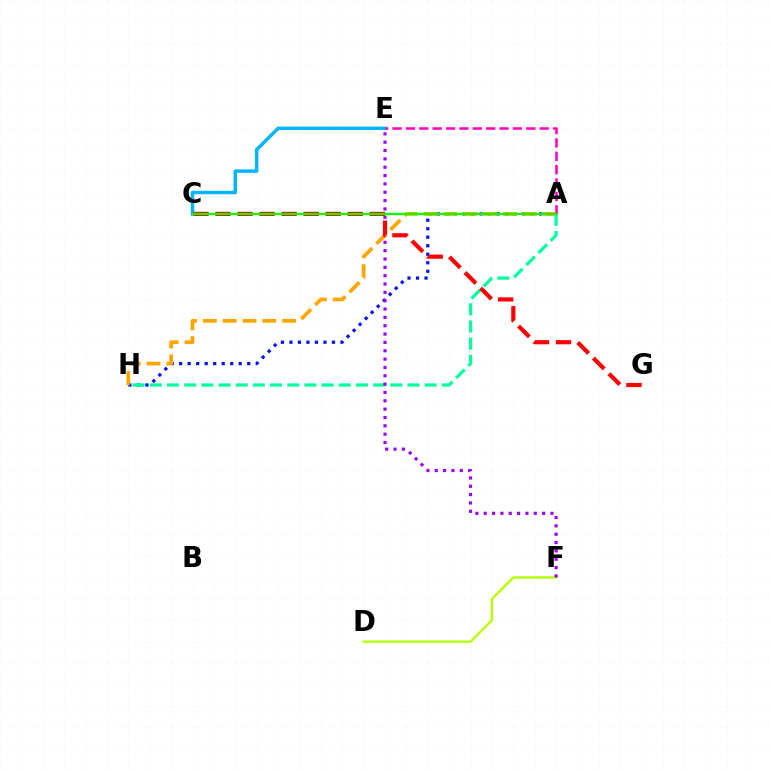{('C', 'E'): [{'color': '#00b5ff', 'line_style': 'solid', 'thickness': 2.49}], ('A', 'H'): [{'color': '#0010ff', 'line_style': 'dotted', 'thickness': 2.31}, {'color': '#00ff9d', 'line_style': 'dashed', 'thickness': 2.33}, {'color': '#ffa500', 'line_style': 'dashed', 'thickness': 2.69}], ('D', 'F'): [{'color': '#b3ff00', 'line_style': 'solid', 'thickness': 1.7}], ('E', 'F'): [{'color': '#9b00ff', 'line_style': 'dotted', 'thickness': 2.27}], ('A', 'E'): [{'color': '#ff00bd', 'line_style': 'dashed', 'thickness': 1.82}], ('C', 'G'): [{'color': '#ff0000', 'line_style': 'dashed', 'thickness': 2.99}], ('A', 'C'): [{'color': '#08ff00', 'line_style': 'solid', 'thickness': 1.67}]}